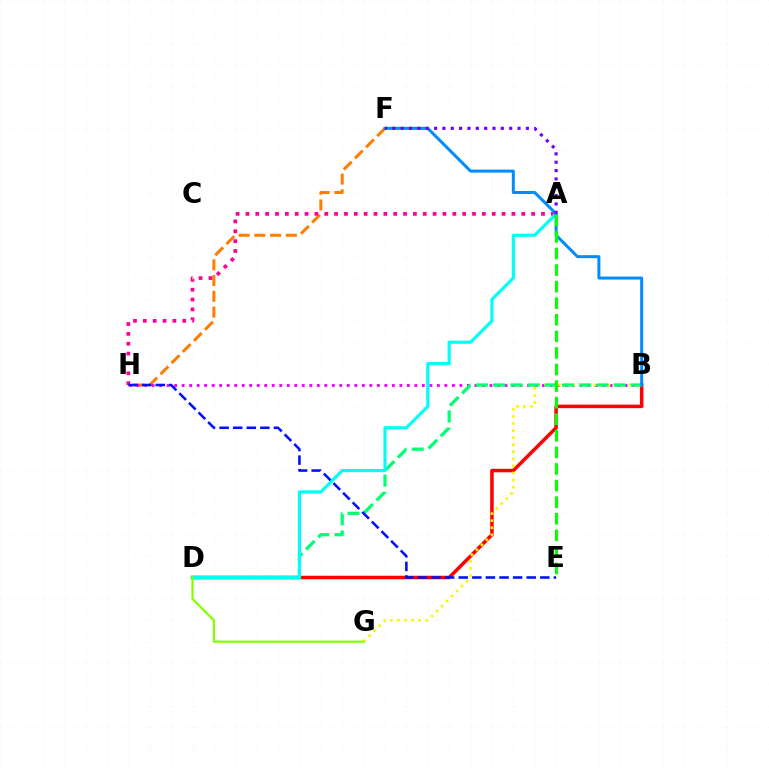{('B', 'D'): [{'color': '#ff0000', 'line_style': 'solid', 'thickness': 2.53}, {'color': '#00ff74', 'line_style': 'dashed', 'thickness': 2.34}], ('F', 'H'): [{'color': '#ff7c00', 'line_style': 'dashed', 'thickness': 2.14}], ('B', 'H'): [{'color': '#ee00ff', 'line_style': 'dotted', 'thickness': 2.04}], ('B', 'G'): [{'color': '#fcf500', 'line_style': 'dotted', 'thickness': 1.92}], ('A', 'H'): [{'color': '#ff0094', 'line_style': 'dotted', 'thickness': 2.68}], ('A', 'D'): [{'color': '#00fff6', 'line_style': 'solid', 'thickness': 2.27}], ('B', 'F'): [{'color': '#008cff', 'line_style': 'solid', 'thickness': 2.16}], ('A', 'E'): [{'color': '#08ff00', 'line_style': 'dashed', 'thickness': 2.25}], ('D', 'G'): [{'color': '#84ff00', 'line_style': 'solid', 'thickness': 1.6}], ('E', 'H'): [{'color': '#0010ff', 'line_style': 'dashed', 'thickness': 1.85}], ('A', 'F'): [{'color': '#7200ff', 'line_style': 'dotted', 'thickness': 2.27}]}